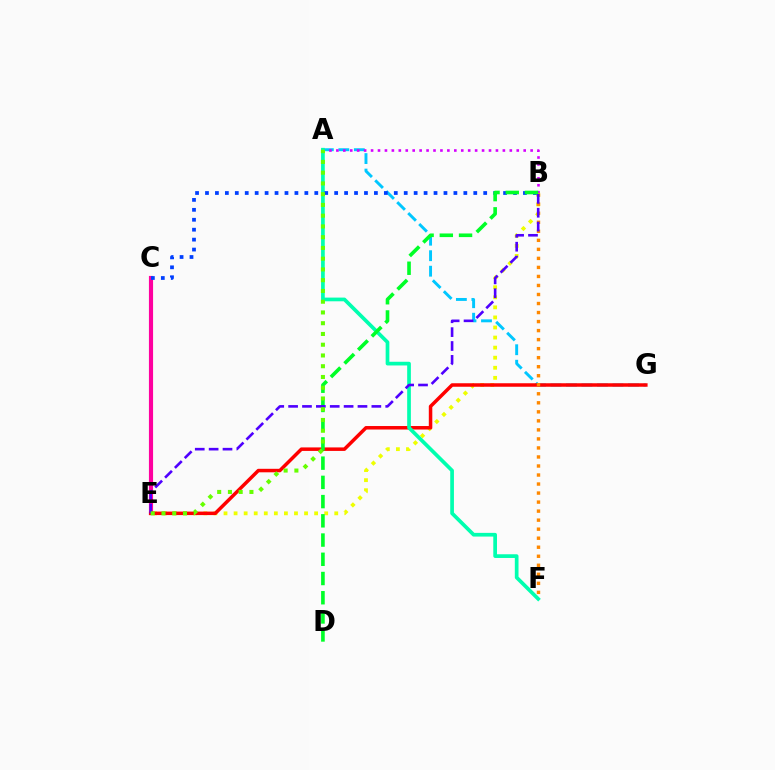{('C', 'E'): [{'color': '#ff00a0', 'line_style': 'solid', 'thickness': 2.99}], ('B', 'E'): [{'color': '#eeff00', 'line_style': 'dotted', 'thickness': 2.74}, {'color': '#4f00ff', 'line_style': 'dashed', 'thickness': 1.88}], ('A', 'G'): [{'color': '#00c7ff', 'line_style': 'dashed', 'thickness': 2.11}], ('E', 'G'): [{'color': '#ff0000', 'line_style': 'solid', 'thickness': 2.52}], ('A', 'B'): [{'color': '#d600ff', 'line_style': 'dotted', 'thickness': 1.88}], ('A', 'F'): [{'color': '#00ffaf', 'line_style': 'solid', 'thickness': 2.66}], ('B', 'F'): [{'color': '#ff8800', 'line_style': 'dotted', 'thickness': 2.45}], ('B', 'C'): [{'color': '#003fff', 'line_style': 'dotted', 'thickness': 2.7}], ('B', 'D'): [{'color': '#00ff27', 'line_style': 'dashed', 'thickness': 2.61}], ('A', 'E'): [{'color': '#66ff00', 'line_style': 'dotted', 'thickness': 2.92}]}